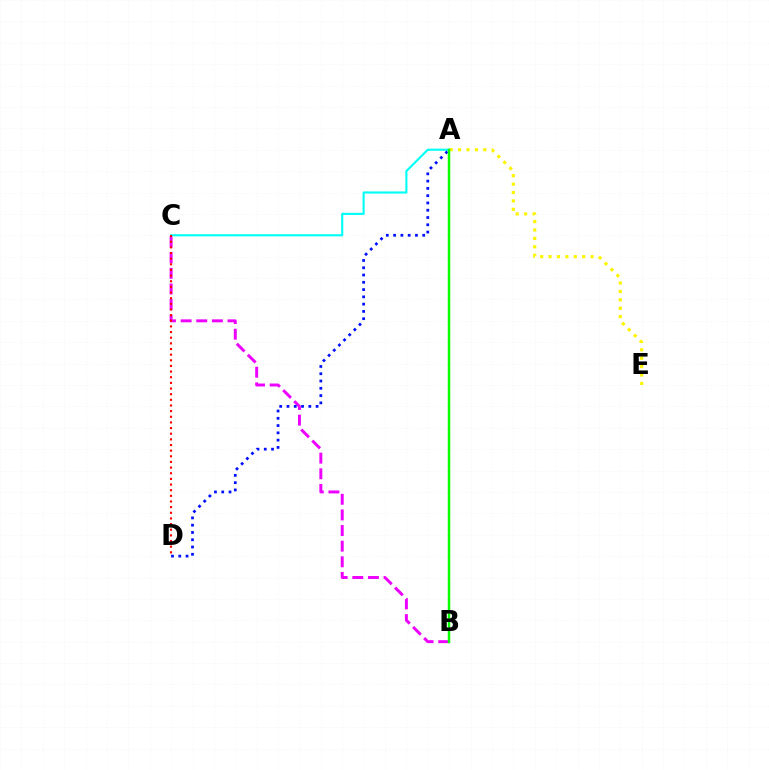{('A', 'C'): [{'color': '#00fff6', 'line_style': 'solid', 'thickness': 1.53}], ('B', 'C'): [{'color': '#ee00ff', 'line_style': 'dashed', 'thickness': 2.12}], ('A', 'E'): [{'color': '#fcf500', 'line_style': 'dotted', 'thickness': 2.28}], ('C', 'D'): [{'color': '#ff0000', 'line_style': 'dotted', 'thickness': 1.53}], ('A', 'D'): [{'color': '#0010ff', 'line_style': 'dotted', 'thickness': 1.98}], ('A', 'B'): [{'color': '#08ff00', 'line_style': 'solid', 'thickness': 1.79}]}